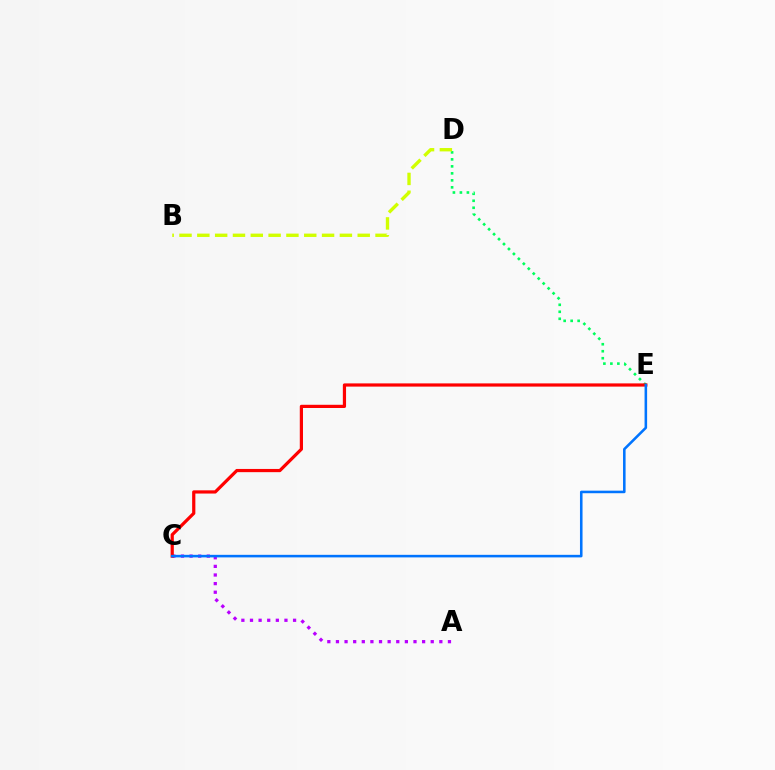{('A', 'C'): [{'color': '#b900ff', 'line_style': 'dotted', 'thickness': 2.34}], ('D', 'E'): [{'color': '#00ff5c', 'line_style': 'dotted', 'thickness': 1.9}], ('C', 'E'): [{'color': '#ff0000', 'line_style': 'solid', 'thickness': 2.31}, {'color': '#0074ff', 'line_style': 'solid', 'thickness': 1.84}], ('B', 'D'): [{'color': '#d1ff00', 'line_style': 'dashed', 'thickness': 2.42}]}